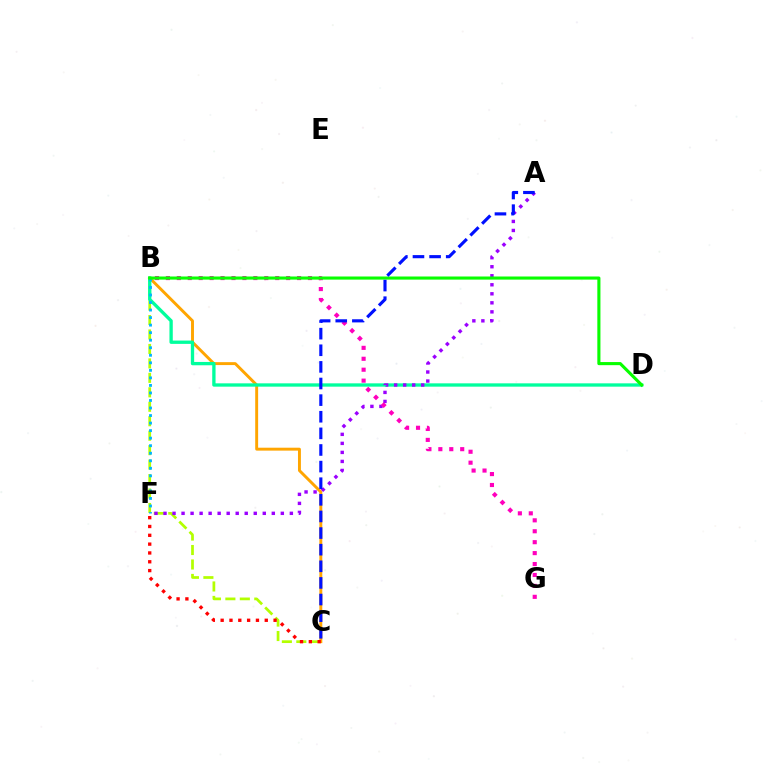{('B', 'C'): [{'color': '#b3ff00', 'line_style': 'dashed', 'thickness': 1.96}, {'color': '#ffa500', 'line_style': 'solid', 'thickness': 2.11}], ('B', 'D'): [{'color': '#00ff9d', 'line_style': 'solid', 'thickness': 2.39}, {'color': '#08ff00', 'line_style': 'solid', 'thickness': 2.24}], ('B', 'F'): [{'color': '#00b5ff', 'line_style': 'dotted', 'thickness': 2.05}], ('A', 'F'): [{'color': '#9b00ff', 'line_style': 'dotted', 'thickness': 2.45}], ('B', 'G'): [{'color': '#ff00bd', 'line_style': 'dotted', 'thickness': 2.97}], ('C', 'F'): [{'color': '#ff0000', 'line_style': 'dotted', 'thickness': 2.4}], ('A', 'C'): [{'color': '#0010ff', 'line_style': 'dashed', 'thickness': 2.26}]}